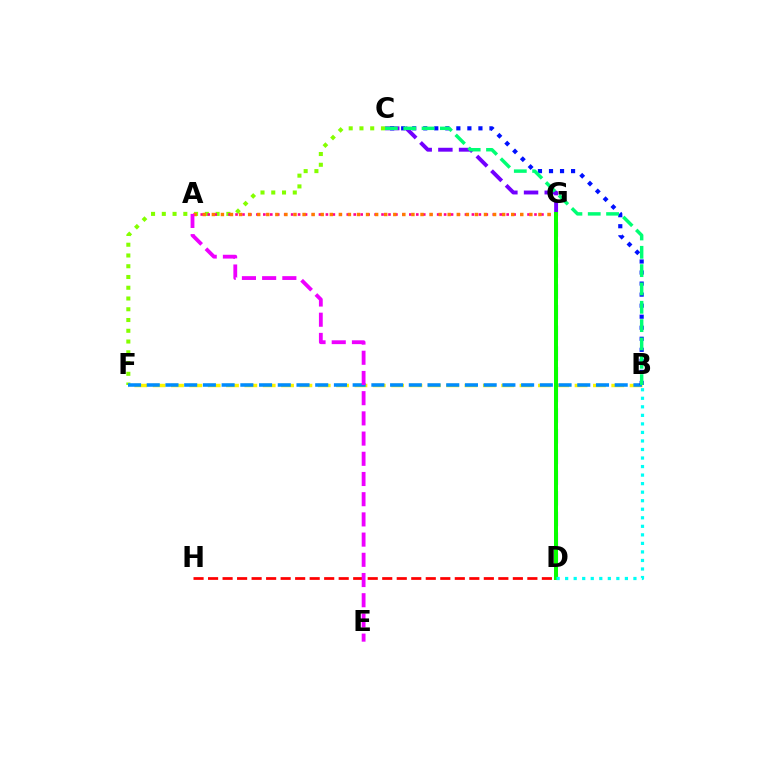{('C', 'D'): [{'color': '#7200ff', 'line_style': 'dashed', 'thickness': 2.81}], ('D', 'H'): [{'color': '#ff0000', 'line_style': 'dashed', 'thickness': 1.97}], ('C', 'F'): [{'color': '#84ff00', 'line_style': 'dotted', 'thickness': 2.92}], ('A', 'G'): [{'color': '#ff0094', 'line_style': 'dotted', 'thickness': 1.89}, {'color': '#ff7c00', 'line_style': 'dotted', 'thickness': 2.46}], ('B', 'F'): [{'color': '#fcf500', 'line_style': 'dashed', 'thickness': 2.49}, {'color': '#008cff', 'line_style': 'dashed', 'thickness': 2.54}], ('D', 'G'): [{'color': '#08ff00', 'line_style': 'solid', 'thickness': 2.88}], ('B', 'C'): [{'color': '#0010ff', 'line_style': 'dotted', 'thickness': 3.0}, {'color': '#00ff74', 'line_style': 'dashed', 'thickness': 2.49}], ('B', 'D'): [{'color': '#00fff6', 'line_style': 'dotted', 'thickness': 2.32}], ('A', 'E'): [{'color': '#ee00ff', 'line_style': 'dashed', 'thickness': 2.74}]}